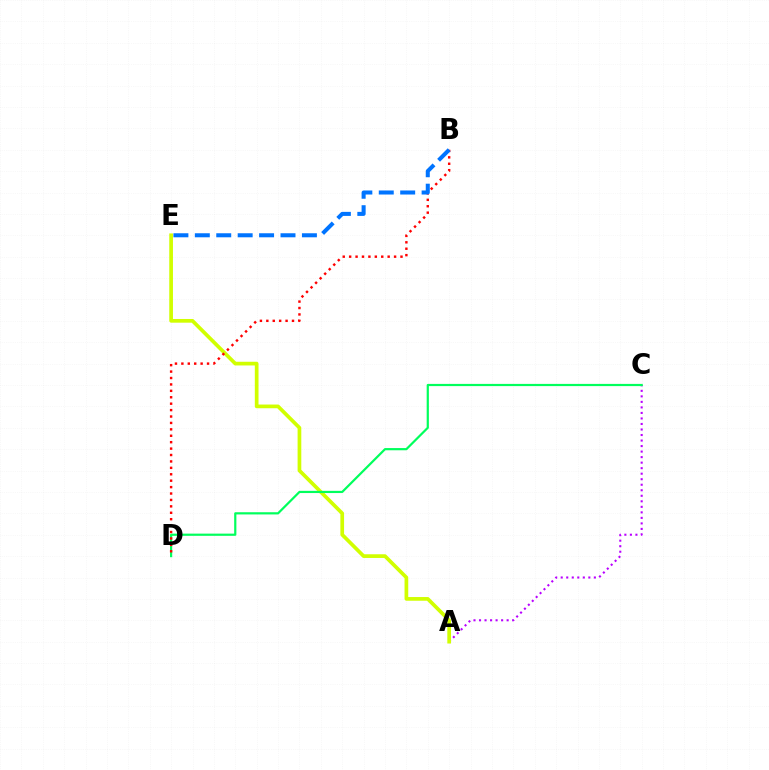{('A', 'C'): [{'color': '#b900ff', 'line_style': 'dotted', 'thickness': 1.5}], ('A', 'E'): [{'color': '#d1ff00', 'line_style': 'solid', 'thickness': 2.67}], ('C', 'D'): [{'color': '#00ff5c', 'line_style': 'solid', 'thickness': 1.59}], ('B', 'D'): [{'color': '#ff0000', 'line_style': 'dotted', 'thickness': 1.74}], ('B', 'E'): [{'color': '#0074ff', 'line_style': 'dashed', 'thickness': 2.91}]}